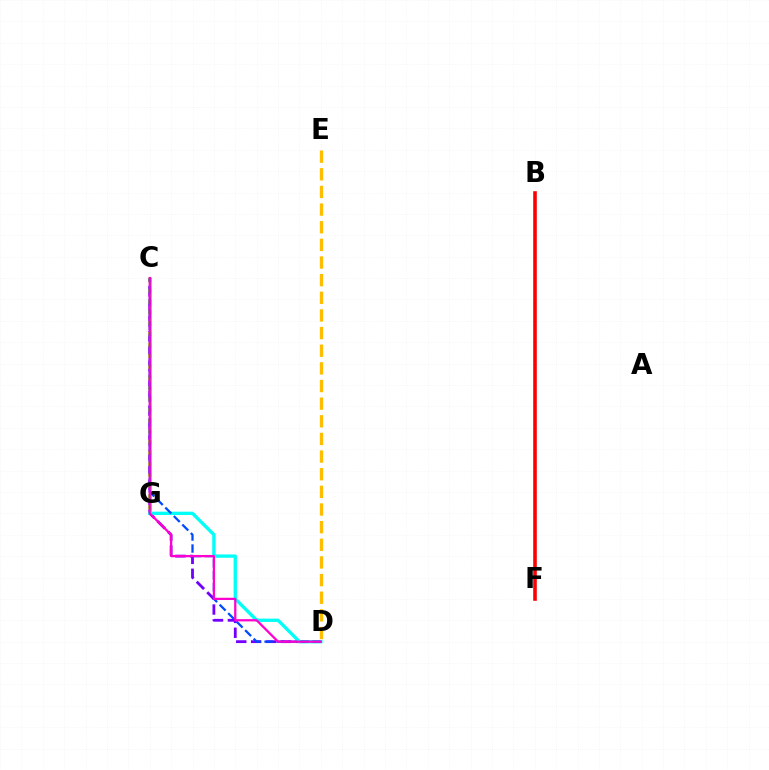{('C', 'D'): [{'color': '#7200ff', 'line_style': 'dashed', 'thickness': 2.02}, {'color': '#004bff', 'line_style': 'dashed', 'thickness': 1.63}, {'color': '#ff00cf', 'line_style': 'solid', 'thickness': 1.63}], ('C', 'G'): [{'color': '#84ff00', 'line_style': 'dotted', 'thickness': 2.94}, {'color': '#00ff39', 'line_style': 'solid', 'thickness': 1.93}], ('D', 'G'): [{'color': '#00fff6', 'line_style': 'solid', 'thickness': 2.39}], ('D', 'E'): [{'color': '#ffbd00', 'line_style': 'dashed', 'thickness': 2.4}], ('B', 'F'): [{'color': '#ff0000', 'line_style': 'solid', 'thickness': 2.58}]}